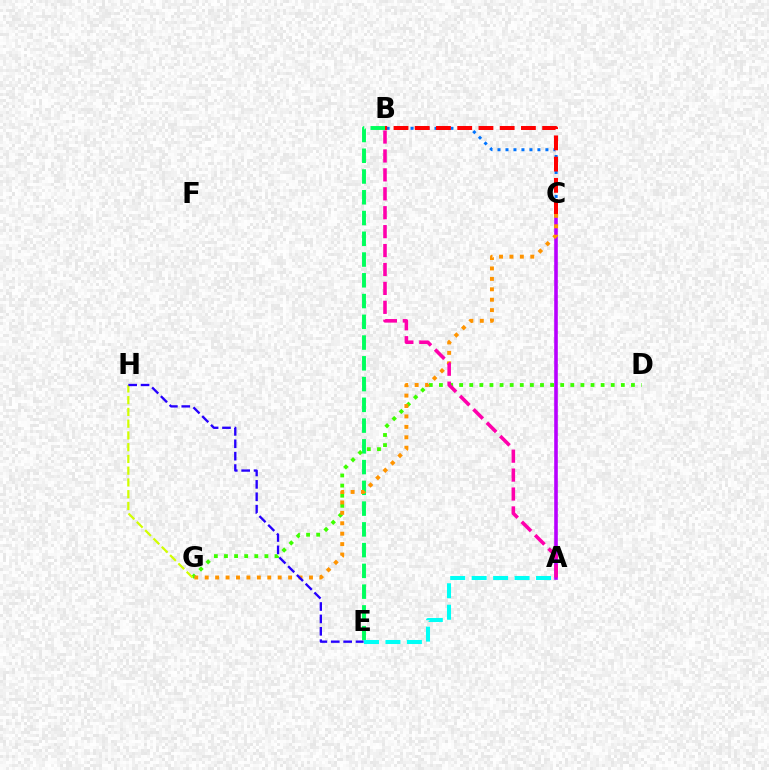{('A', 'C'): [{'color': '#b900ff', 'line_style': 'solid', 'thickness': 2.59}], ('B', 'E'): [{'color': '#00ff5c', 'line_style': 'dashed', 'thickness': 2.82}], ('B', 'C'): [{'color': '#0074ff', 'line_style': 'dotted', 'thickness': 2.17}, {'color': '#ff0000', 'line_style': 'dashed', 'thickness': 2.88}], ('D', 'G'): [{'color': '#3dff00', 'line_style': 'dotted', 'thickness': 2.75}], ('C', 'G'): [{'color': '#ff9400', 'line_style': 'dotted', 'thickness': 2.83}], ('G', 'H'): [{'color': '#d1ff00', 'line_style': 'dashed', 'thickness': 1.6}], ('A', 'E'): [{'color': '#00fff6', 'line_style': 'dashed', 'thickness': 2.92}], ('E', 'H'): [{'color': '#2500ff', 'line_style': 'dashed', 'thickness': 1.68}], ('A', 'B'): [{'color': '#ff00ac', 'line_style': 'dashed', 'thickness': 2.57}]}